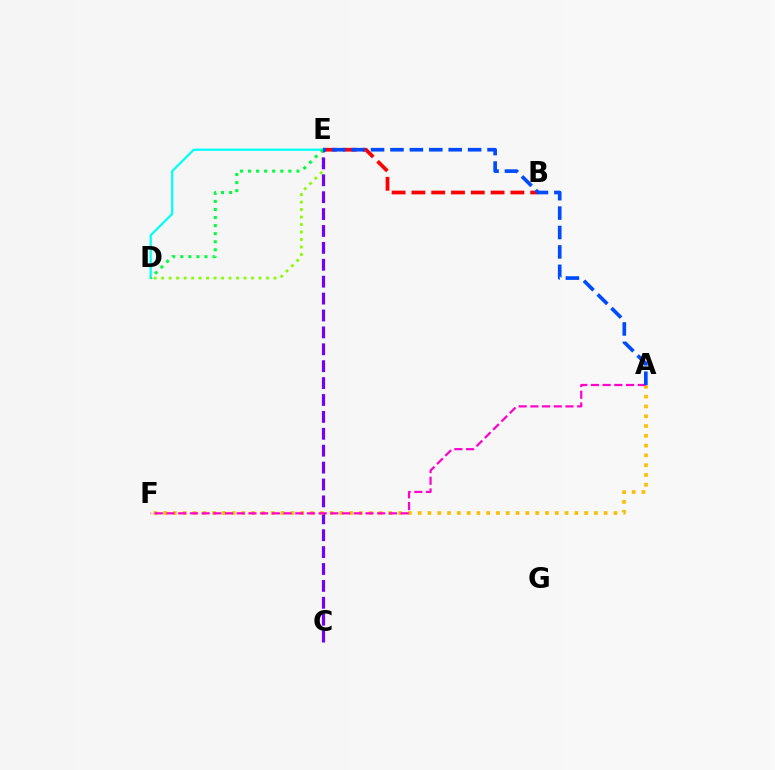{('D', 'E'): [{'color': '#84ff00', 'line_style': 'dotted', 'thickness': 2.03}, {'color': '#00fff6', 'line_style': 'solid', 'thickness': 1.62}, {'color': '#00ff39', 'line_style': 'dotted', 'thickness': 2.19}], ('B', 'E'): [{'color': '#ff0000', 'line_style': 'dashed', 'thickness': 2.69}], ('C', 'E'): [{'color': '#7200ff', 'line_style': 'dashed', 'thickness': 2.3}], ('A', 'F'): [{'color': '#ffbd00', 'line_style': 'dotted', 'thickness': 2.66}, {'color': '#ff00cf', 'line_style': 'dashed', 'thickness': 1.59}], ('A', 'E'): [{'color': '#004bff', 'line_style': 'dashed', 'thickness': 2.64}]}